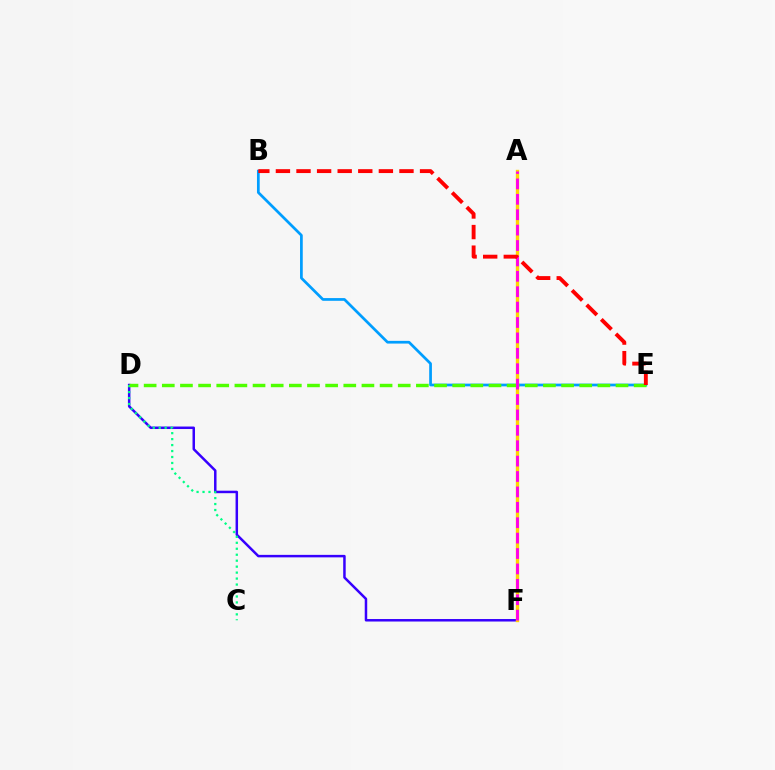{('D', 'F'): [{'color': '#3700ff', 'line_style': 'solid', 'thickness': 1.79}], ('C', 'D'): [{'color': '#00ff86', 'line_style': 'dotted', 'thickness': 1.62}], ('B', 'E'): [{'color': '#009eff', 'line_style': 'solid', 'thickness': 1.96}, {'color': '#ff0000', 'line_style': 'dashed', 'thickness': 2.8}], ('A', 'F'): [{'color': '#ffd500', 'line_style': 'solid', 'thickness': 2.43}, {'color': '#ff00ed', 'line_style': 'dashed', 'thickness': 2.09}], ('D', 'E'): [{'color': '#4fff00', 'line_style': 'dashed', 'thickness': 2.47}]}